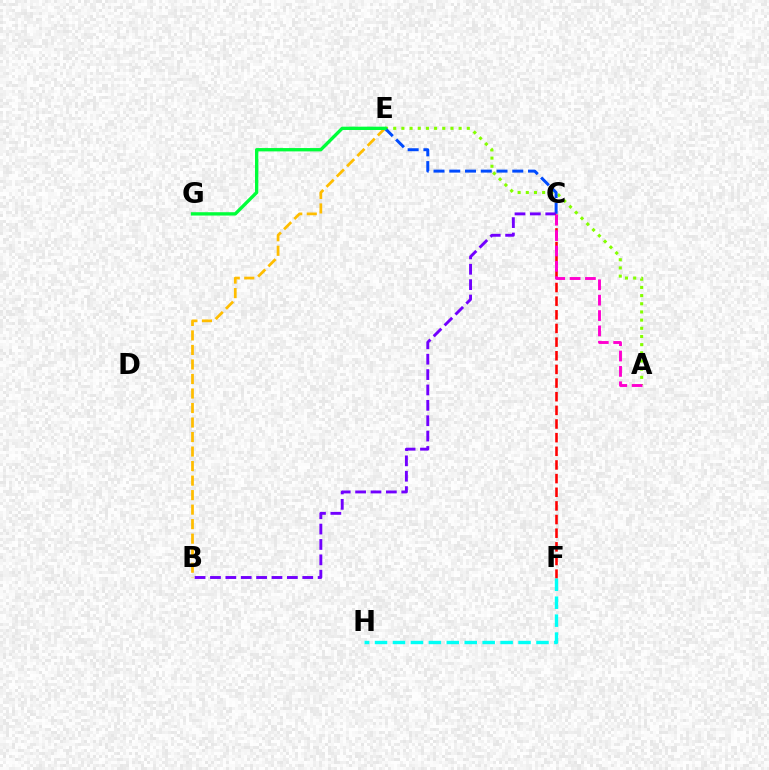{('B', 'E'): [{'color': '#ffbd00', 'line_style': 'dashed', 'thickness': 1.97}], ('A', 'E'): [{'color': '#84ff00', 'line_style': 'dotted', 'thickness': 2.22}], ('C', 'E'): [{'color': '#004bff', 'line_style': 'dashed', 'thickness': 2.14}], ('B', 'C'): [{'color': '#7200ff', 'line_style': 'dashed', 'thickness': 2.09}], ('C', 'F'): [{'color': '#ff0000', 'line_style': 'dashed', 'thickness': 1.85}], ('E', 'G'): [{'color': '#00ff39', 'line_style': 'solid', 'thickness': 2.4}], ('F', 'H'): [{'color': '#00fff6', 'line_style': 'dashed', 'thickness': 2.44}], ('A', 'C'): [{'color': '#ff00cf', 'line_style': 'dashed', 'thickness': 2.09}]}